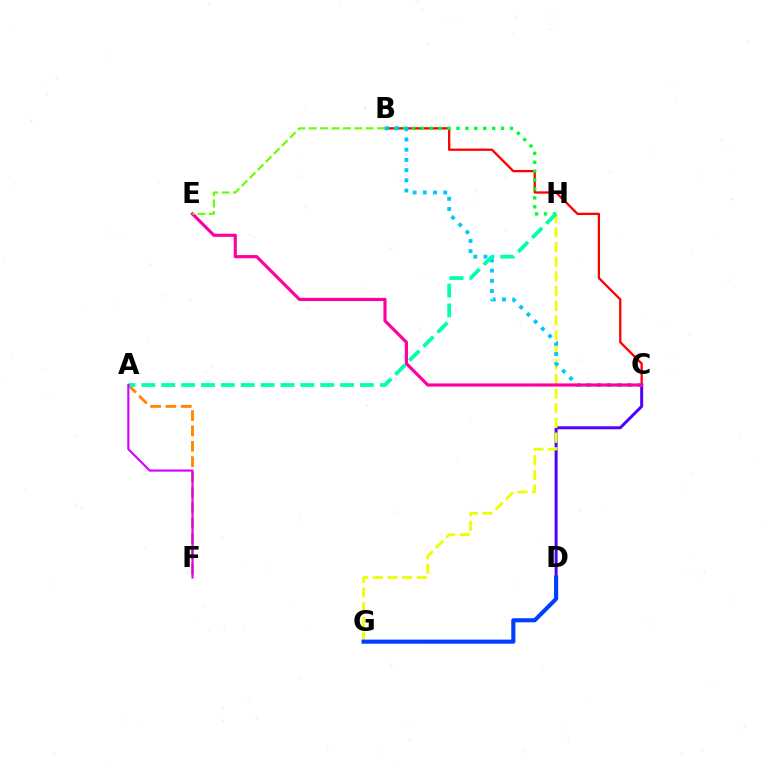{('B', 'C'): [{'color': '#ff0000', 'line_style': 'solid', 'thickness': 1.65}, {'color': '#00c7ff', 'line_style': 'dotted', 'thickness': 2.77}], ('C', 'D'): [{'color': '#4f00ff', 'line_style': 'solid', 'thickness': 2.14}], ('G', 'H'): [{'color': '#eeff00', 'line_style': 'dashed', 'thickness': 1.99}], ('A', 'F'): [{'color': '#ff8800', 'line_style': 'dashed', 'thickness': 2.09}, {'color': '#d600ff', 'line_style': 'solid', 'thickness': 1.55}], ('B', 'H'): [{'color': '#00ff27', 'line_style': 'dotted', 'thickness': 2.42}], ('D', 'G'): [{'color': '#003fff', 'line_style': 'solid', 'thickness': 2.96}], ('C', 'E'): [{'color': '#ff00a0', 'line_style': 'solid', 'thickness': 2.29}], ('B', 'E'): [{'color': '#66ff00', 'line_style': 'dashed', 'thickness': 1.55}], ('A', 'H'): [{'color': '#00ffaf', 'line_style': 'dashed', 'thickness': 2.7}]}